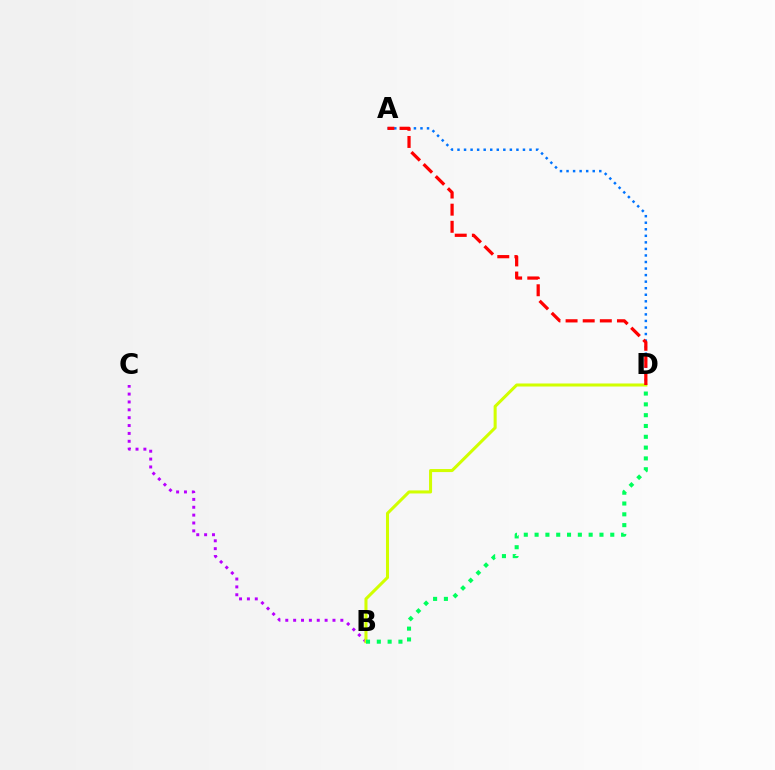{('A', 'D'): [{'color': '#0074ff', 'line_style': 'dotted', 'thickness': 1.78}, {'color': '#ff0000', 'line_style': 'dashed', 'thickness': 2.33}], ('B', 'C'): [{'color': '#b900ff', 'line_style': 'dotted', 'thickness': 2.14}], ('B', 'D'): [{'color': '#d1ff00', 'line_style': 'solid', 'thickness': 2.19}, {'color': '#00ff5c', 'line_style': 'dotted', 'thickness': 2.94}]}